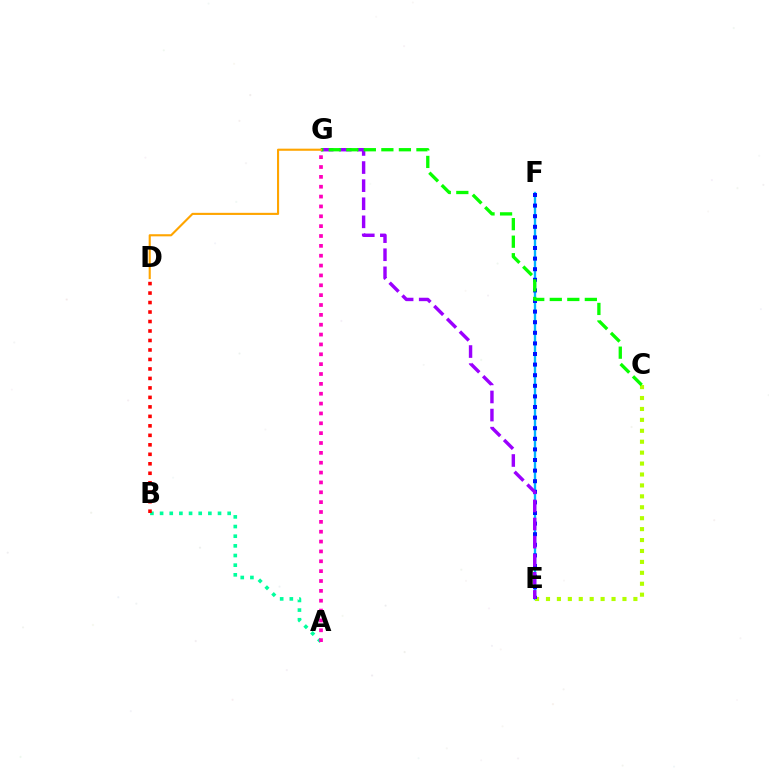{('A', 'B'): [{'color': '#00ff9d', 'line_style': 'dotted', 'thickness': 2.62}], ('A', 'G'): [{'color': '#ff00bd', 'line_style': 'dotted', 'thickness': 2.68}], ('E', 'F'): [{'color': '#00b5ff', 'line_style': 'solid', 'thickness': 1.69}, {'color': '#0010ff', 'line_style': 'dotted', 'thickness': 2.88}], ('B', 'D'): [{'color': '#ff0000', 'line_style': 'dotted', 'thickness': 2.58}], ('C', 'E'): [{'color': '#b3ff00', 'line_style': 'dotted', 'thickness': 2.97}], ('E', 'G'): [{'color': '#9b00ff', 'line_style': 'dashed', 'thickness': 2.46}], ('C', 'G'): [{'color': '#08ff00', 'line_style': 'dashed', 'thickness': 2.38}], ('D', 'G'): [{'color': '#ffa500', 'line_style': 'solid', 'thickness': 1.53}]}